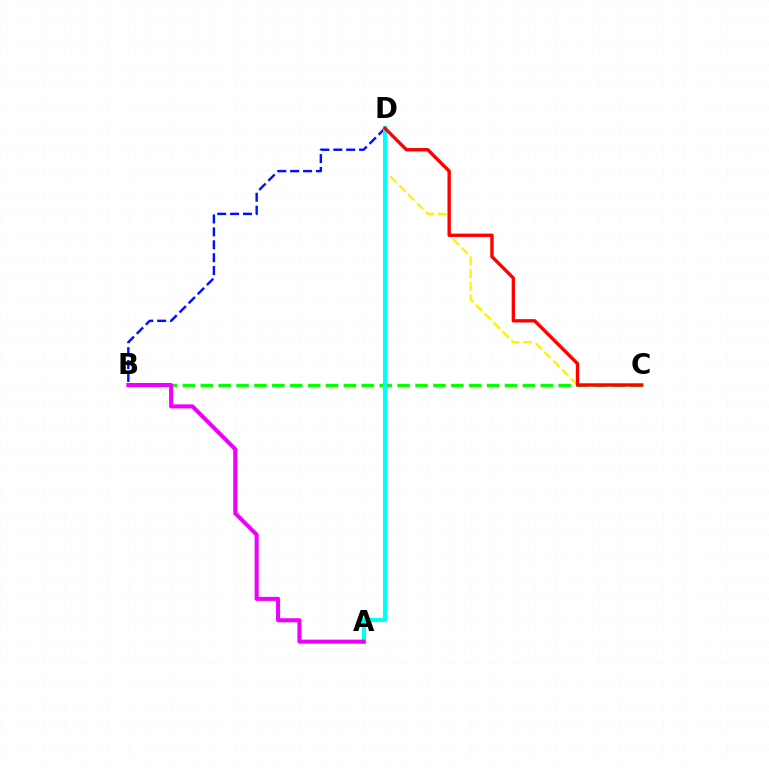{('B', 'C'): [{'color': '#08ff00', 'line_style': 'dashed', 'thickness': 2.43}], ('B', 'D'): [{'color': '#0010ff', 'line_style': 'dashed', 'thickness': 1.75}], ('C', 'D'): [{'color': '#fcf500', 'line_style': 'dashed', 'thickness': 1.71}, {'color': '#ff0000', 'line_style': 'solid', 'thickness': 2.42}], ('A', 'D'): [{'color': '#00fff6', 'line_style': 'solid', 'thickness': 2.92}], ('A', 'B'): [{'color': '#ee00ff', 'line_style': 'solid', 'thickness': 2.92}]}